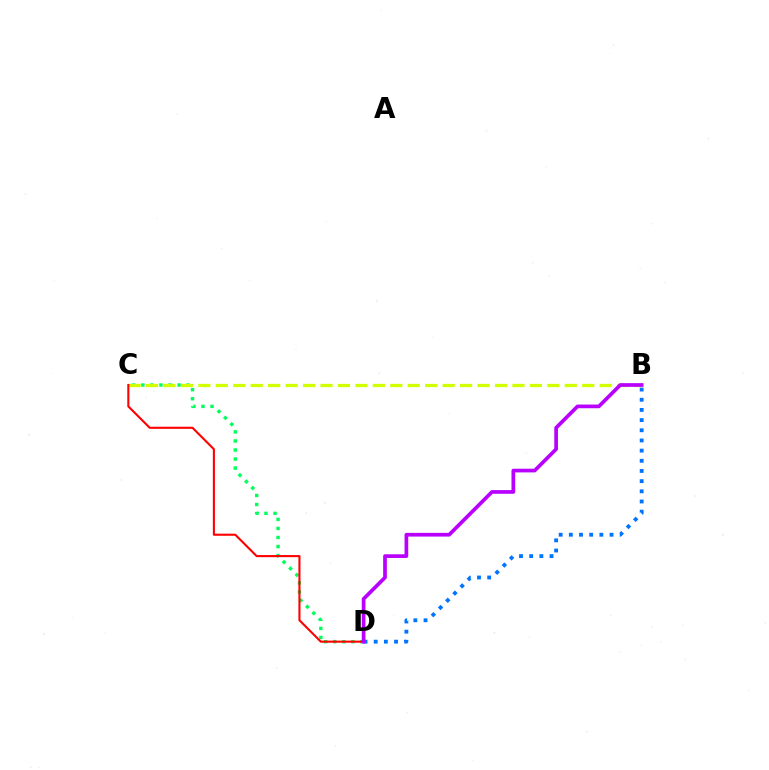{('C', 'D'): [{'color': '#00ff5c', 'line_style': 'dotted', 'thickness': 2.46}, {'color': '#ff0000', 'line_style': 'solid', 'thickness': 1.51}], ('B', 'D'): [{'color': '#0074ff', 'line_style': 'dotted', 'thickness': 2.76}, {'color': '#b900ff', 'line_style': 'solid', 'thickness': 2.66}], ('B', 'C'): [{'color': '#d1ff00', 'line_style': 'dashed', 'thickness': 2.37}]}